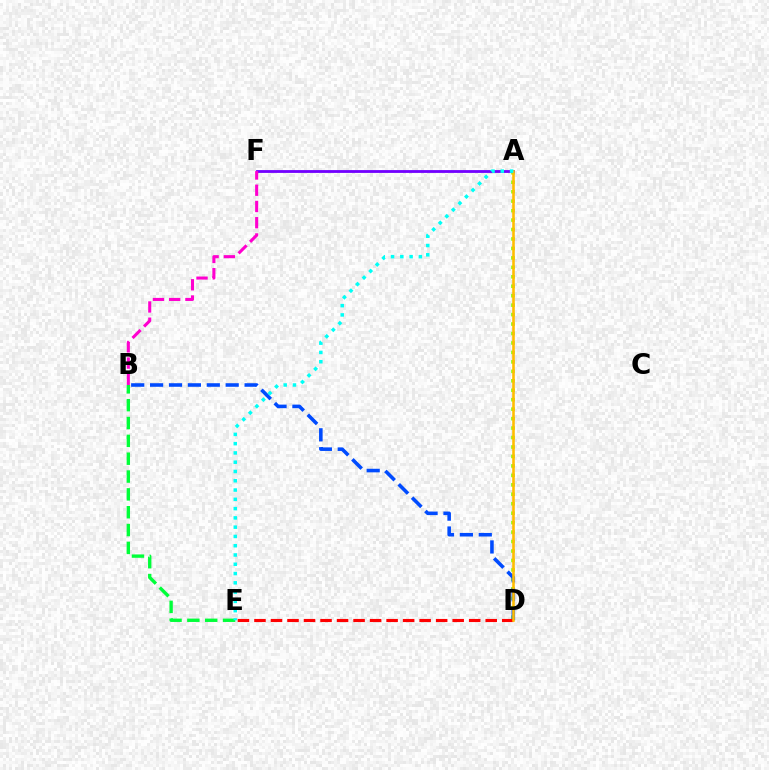{('A', 'D'): [{'color': '#84ff00', 'line_style': 'dotted', 'thickness': 2.57}, {'color': '#ffbd00', 'line_style': 'solid', 'thickness': 1.86}], ('B', 'D'): [{'color': '#004bff', 'line_style': 'dashed', 'thickness': 2.57}], ('D', 'E'): [{'color': '#ff0000', 'line_style': 'dashed', 'thickness': 2.24}], ('A', 'F'): [{'color': '#7200ff', 'line_style': 'solid', 'thickness': 2.03}], ('B', 'F'): [{'color': '#ff00cf', 'line_style': 'dashed', 'thickness': 2.21}], ('B', 'E'): [{'color': '#00ff39', 'line_style': 'dashed', 'thickness': 2.42}], ('A', 'E'): [{'color': '#00fff6', 'line_style': 'dotted', 'thickness': 2.52}]}